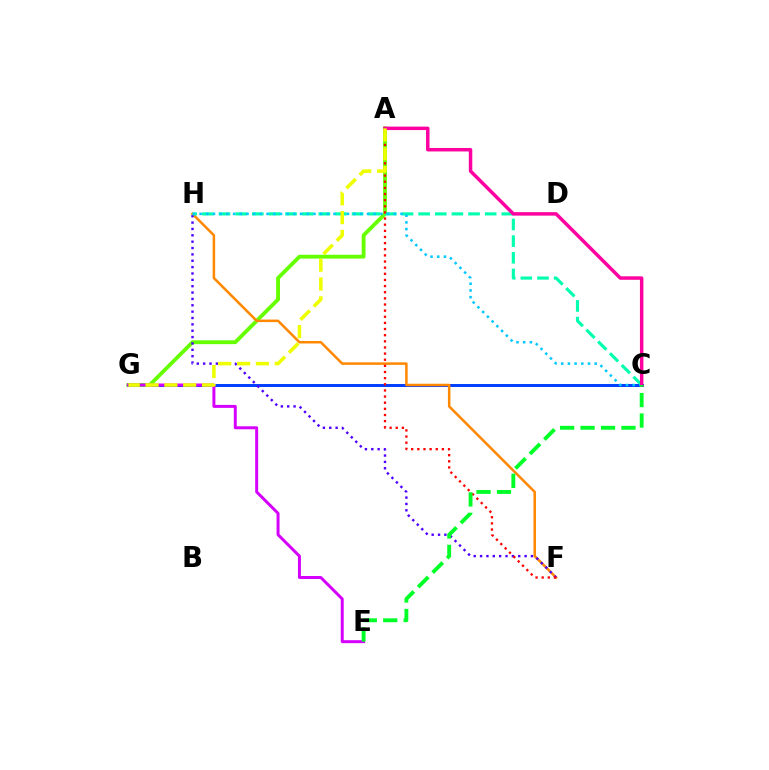{('C', 'G'): [{'color': '#003fff', 'line_style': 'solid', 'thickness': 2.13}], ('A', 'G'): [{'color': '#66ff00', 'line_style': 'solid', 'thickness': 2.77}, {'color': '#eeff00', 'line_style': 'dashed', 'thickness': 2.56}], ('F', 'H'): [{'color': '#ff8800', 'line_style': 'solid', 'thickness': 1.81}, {'color': '#4f00ff', 'line_style': 'dotted', 'thickness': 1.73}], ('E', 'G'): [{'color': '#d600ff', 'line_style': 'solid', 'thickness': 2.14}], ('C', 'H'): [{'color': '#00ffaf', 'line_style': 'dashed', 'thickness': 2.26}, {'color': '#00c7ff', 'line_style': 'dotted', 'thickness': 1.82}], ('A', 'F'): [{'color': '#ff0000', 'line_style': 'dotted', 'thickness': 1.67}], ('A', 'C'): [{'color': '#ff00a0', 'line_style': 'solid', 'thickness': 2.5}], ('C', 'E'): [{'color': '#00ff27', 'line_style': 'dashed', 'thickness': 2.78}]}